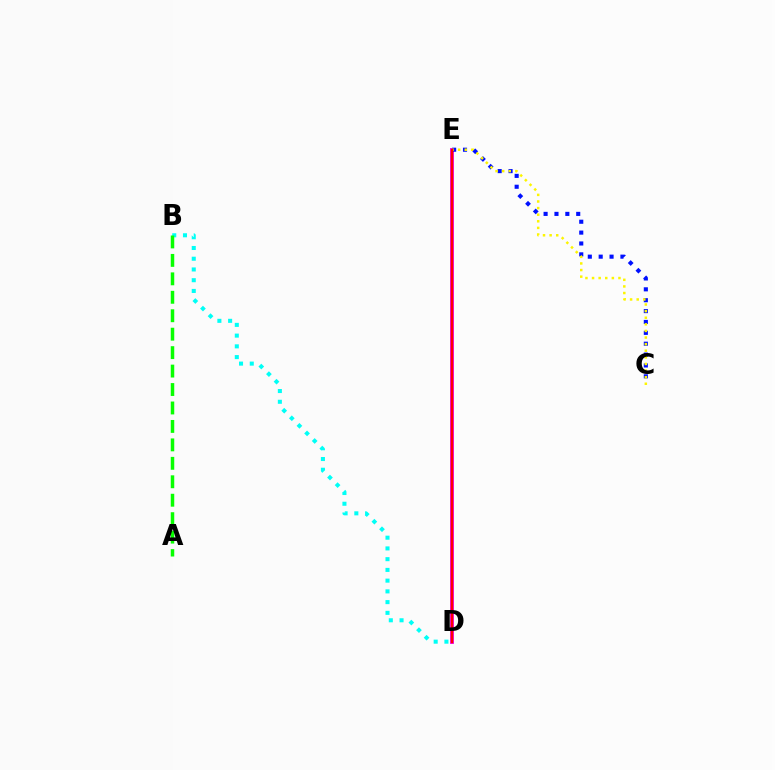{('D', 'E'): [{'color': '#ee00ff', 'line_style': 'solid', 'thickness': 2.77}, {'color': '#ff0000', 'line_style': 'solid', 'thickness': 1.8}], ('C', 'E'): [{'color': '#0010ff', 'line_style': 'dotted', 'thickness': 2.95}, {'color': '#fcf500', 'line_style': 'dotted', 'thickness': 1.79}], ('B', 'D'): [{'color': '#00fff6', 'line_style': 'dotted', 'thickness': 2.92}], ('A', 'B'): [{'color': '#08ff00', 'line_style': 'dashed', 'thickness': 2.51}]}